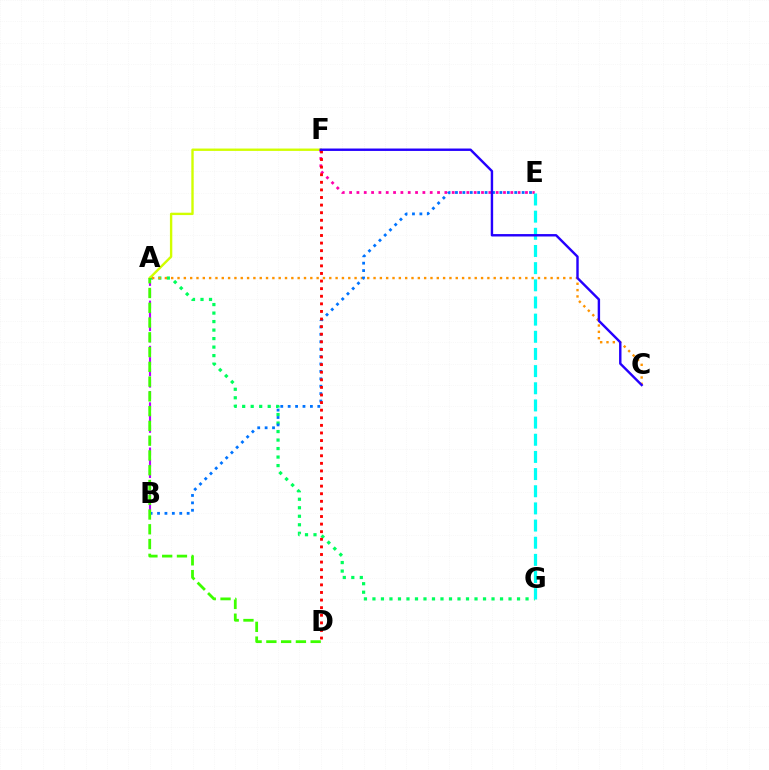{('A', 'G'): [{'color': '#00ff5c', 'line_style': 'dotted', 'thickness': 2.31}], ('A', 'F'): [{'color': '#d1ff00', 'line_style': 'solid', 'thickness': 1.71}], ('A', 'C'): [{'color': '#ff9400', 'line_style': 'dotted', 'thickness': 1.72}], ('A', 'B'): [{'color': '#b900ff', 'line_style': 'dashed', 'thickness': 1.54}], ('E', 'F'): [{'color': '#ff00ac', 'line_style': 'dotted', 'thickness': 1.99}], ('B', 'E'): [{'color': '#0074ff', 'line_style': 'dotted', 'thickness': 2.01}], ('E', 'G'): [{'color': '#00fff6', 'line_style': 'dashed', 'thickness': 2.33}], ('D', 'F'): [{'color': '#ff0000', 'line_style': 'dotted', 'thickness': 2.06}], ('A', 'D'): [{'color': '#3dff00', 'line_style': 'dashed', 'thickness': 2.01}], ('C', 'F'): [{'color': '#2500ff', 'line_style': 'solid', 'thickness': 1.74}]}